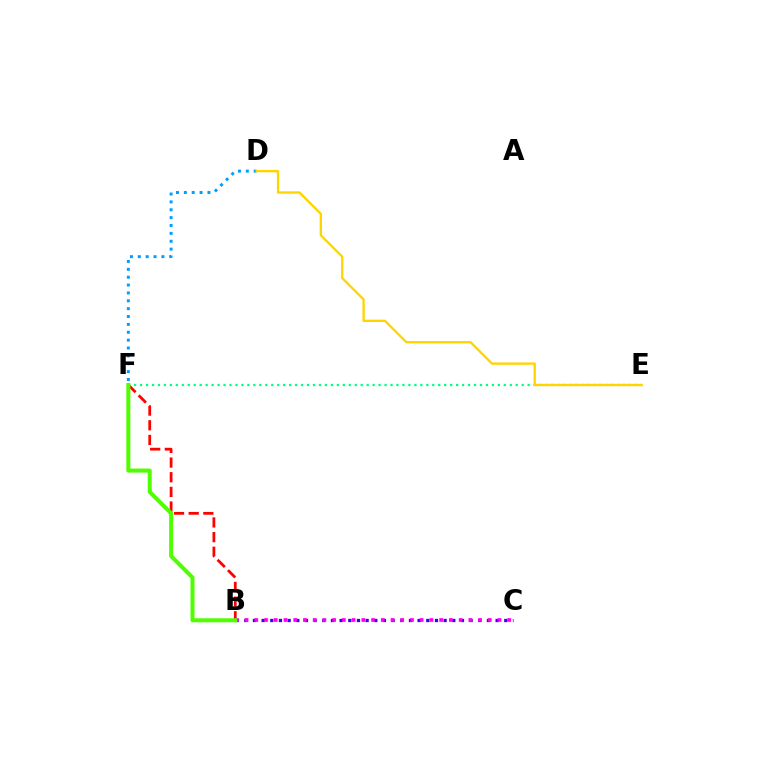{('B', 'F'): [{'color': '#ff0000', 'line_style': 'dashed', 'thickness': 1.99}, {'color': '#4fff00', 'line_style': 'solid', 'thickness': 2.88}], ('D', 'F'): [{'color': '#009eff', 'line_style': 'dotted', 'thickness': 2.14}], ('E', 'F'): [{'color': '#00ff86', 'line_style': 'dotted', 'thickness': 1.62}], ('D', 'E'): [{'color': '#ffd500', 'line_style': 'solid', 'thickness': 1.68}], ('B', 'C'): [{'color': '#3700ff', 'line_style': 'dotted', 'thickness': 2.35}, {'color': '#ff00ed', 'line_style': 'dotted', 'thickness': 2.64}]}